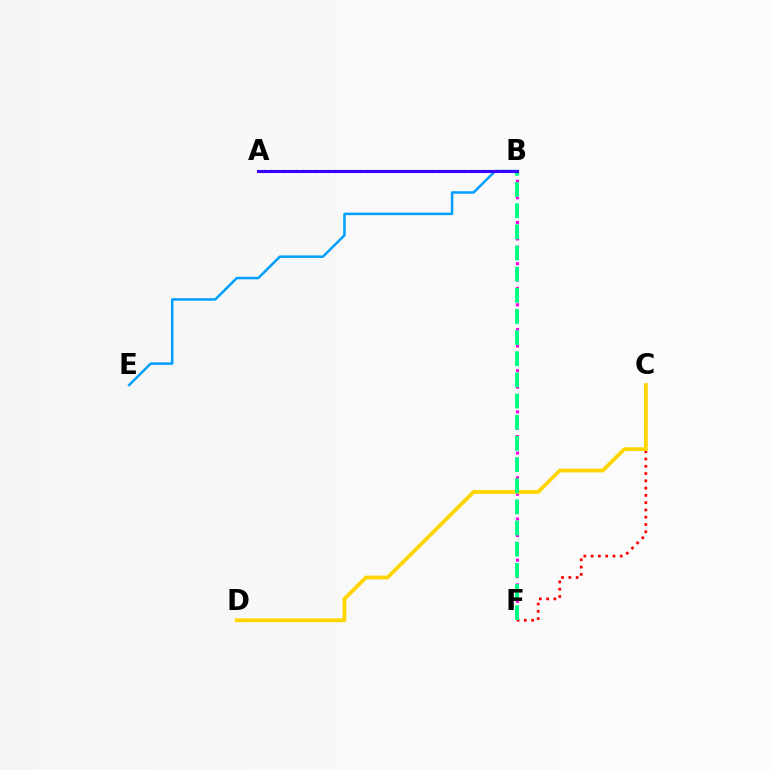{('B', 'F'): [{'color': '#ff00ed', 'line_style': 'dotted', 'thickness': 2.24}, {'color': '#00ff86', 'line_style': 'dashed', 'thickness': 2.87}], ('C', 'F'): [{'color': '#ff0000', 'line_style': 'dotted', 'thickness': 1.98}], ('A', 'B'): [{'color': '#4fff00', 'line_style': 'dotted', 'thickness': 1.75}, {'color': '#3700ff', 'line_style': 'solid', 'thickness': 2.2}], ('C', 'D'): [{'color': '#ffd500', 'line_style': 'solid', 'thickness': 2.71}], ('B', 'E'): [{'color': '#009eff', 'line_style': 'solid', 'thickness': 1.8}]}